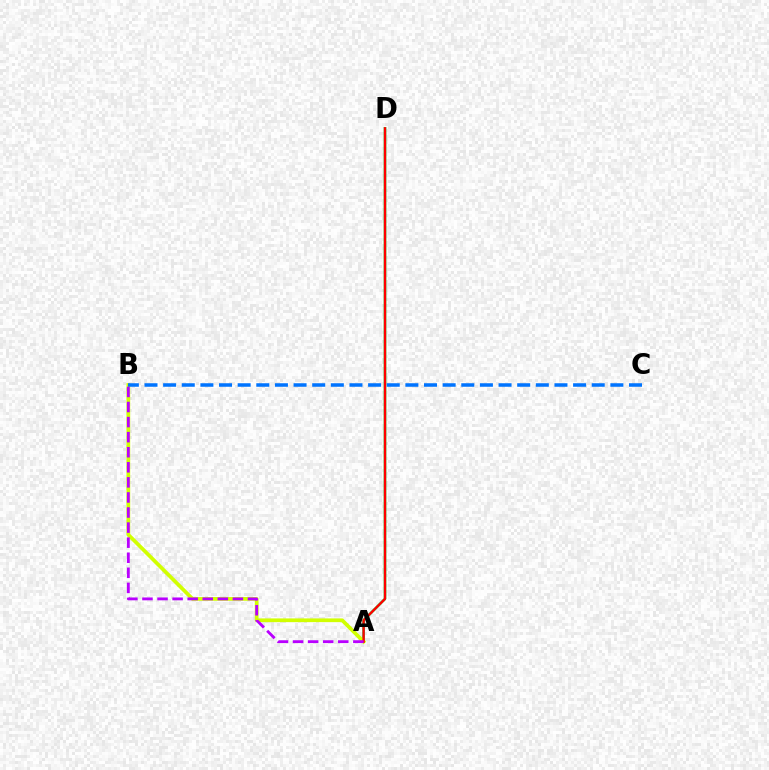{('A', 'D'): [{'color': '#00ff5c', 'line_style': 'solid', 'thickness': 1.88}, {'color': '#ff0000', 'line_style': 'solid', 'thickness': 1.71}], ('A', 'B'): [{'color': '#d1ff00', 'line_style': 'solid', 'thickness': 2.69}, {'color': '#b900ff', 'line_style': 'dashed', 'thickness': 2.05}], ('B', 'C'): [{'color': '#0074ff', 'line_style': 'dashed', 'thickness': 2.53}]}